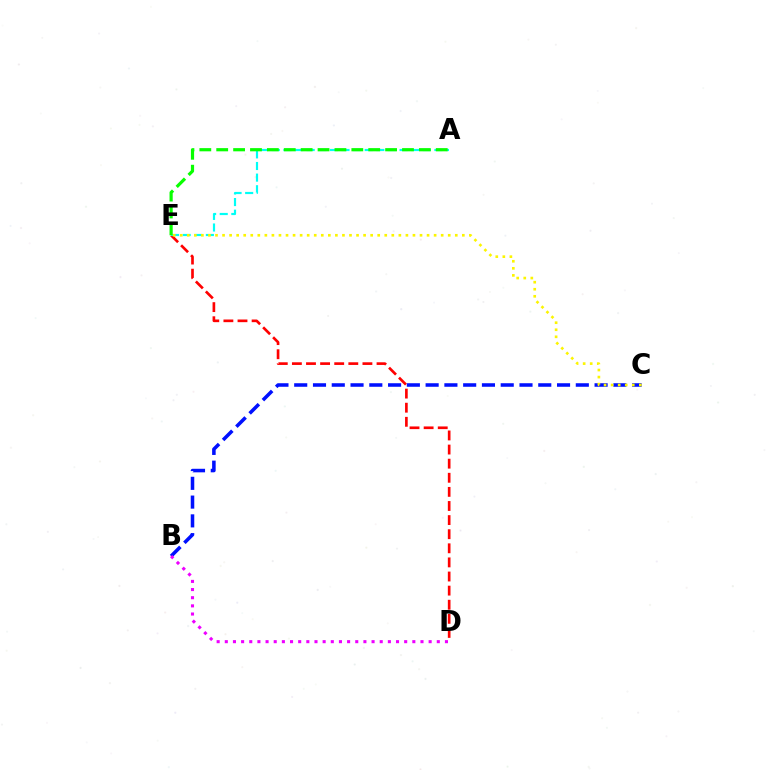{('D', 'E'): [{'color': '#ff0000', 'line_style': 'dashed', 'thickness': 1.92}], ('B', 'C'): [{'color': '#0010ff', 'line_style': 'dashed', 'thickness': 2.55}], ('A', 'E'): [{'color': '#00fff6', 'line_style': 'dashed', 'thickness': 1.58}, {'color': '#08ff00', 'line_style': 'dashed', 'thickness': 2.29}], ('B', 'D'): [{'color': '#ee00ff', 'line_style': 'dotted', 'thickness': 2.22}], ('C', 'E'): [{'color': '#fcf500', 'line_style': 'dotted', 'thickness': 1.92}]}